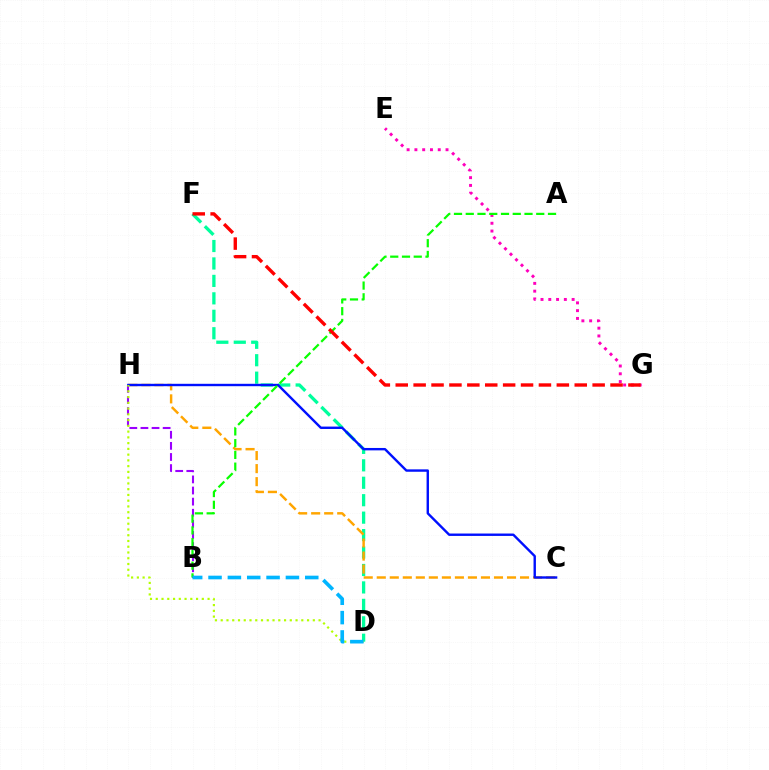{('D', 'F'): [{'color': '#00ff9d', 'line_style': 'dashed', 'thickness': 2.37}], ('E', 'G'): [{'color': '#ff00bd', 'line_style': 'dotted', 'thickness': 2.11}], ('C', 'H'): [{'color': '#ffa500', 'line_style': 'dashed', 'thickness': 1.77}, {'color': '#0010ff', 'line_style': 'solid', 'thickness': 1.73}], ('B', 'H'): [{'color': '#9b00ff', 'line_style': 'dashed', 'thickness': 1.51}], ('A', 'B'): [{'color': '#08ff00', 'line_style': 'dashed', 'thickness': 1.6}], ('D', 'H'): [{'color': '#b3ff00', 'line_style': 'dotted', 'thickness': 1.56}], ('F', 'G'): [{'color': '#ff0000', 'line_style': 'dashed', 'thickness': 2.43}], ('B', 'D'): [{'color': '#00b5ff', 'line_style': 'dashed', 'thickness': 2.63}]}